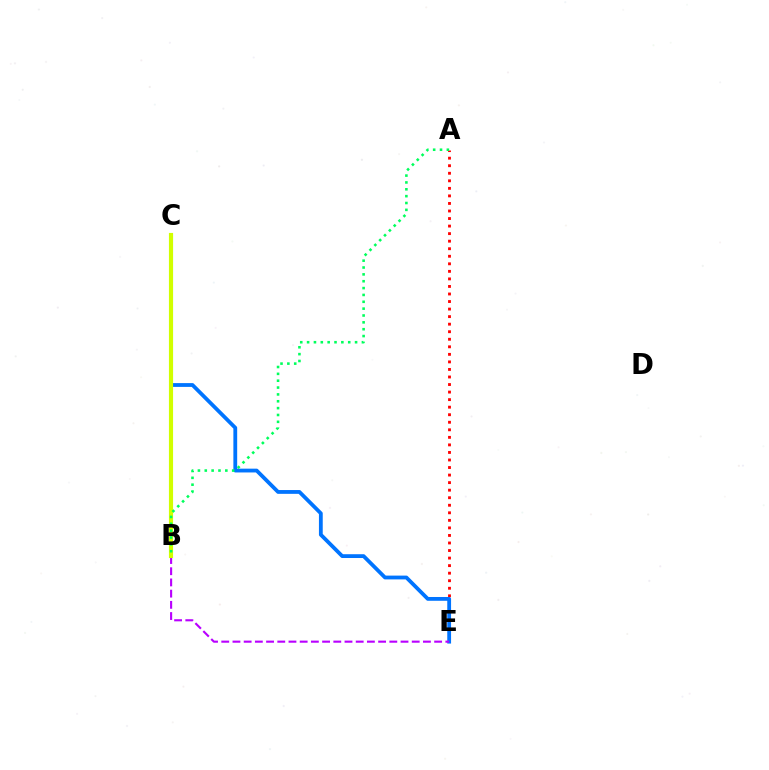{('A', 'E'): [{'color': '#ff0000', 'line_style': 'dotted', 'thickness': 2.05}], ('C', 'E'): [{'color': '#0074ff', 'line_style': 'solid', 'thickness': 2.74}], ('B', 'E'): [{'color': '#b900ff', 'line_style': 'dashed', 'thickness': 1.52}], ('B', 'C'): [{'color': '#d1ff00', 'line_style': 'solid', 'thickness': 2.98}], ('A', 'B'): [{'color': '#00ff5c', 'line_style': 'dotted', 'thickness': 1.86}]}